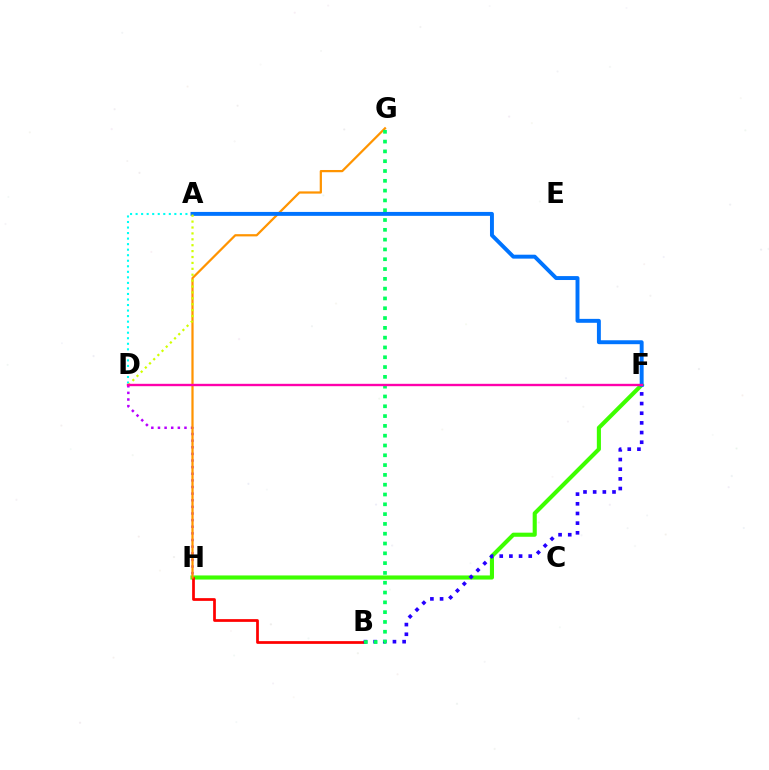{('D', 'H'): [{'color': '#b900ff', 'line_style': 'dotted', 'thickness': 1.8}], ('F', 'H'): [{'color': '#3dff00', 'line_style': 'solid', 'thickness': 2.95}], ('A', 'D'): [{'color': '#00fff6', 'line_style': 'dotted', 'thickness': 1.5}, {'color': '#d1ff00', 'line_style': 'dotted', 'thickness': 1.6}], ('B', 'H'): [{'color': '#ff0000', 'line_style': 'solid', 'thickness': 1.97}], ('G', 'H'): [{'color': '#ff9400', 'line_style': 'solid', 'thickness': 1.61}], ('B', 'F'): [{'color': '#2500ff', 'line_style': 'dotted', 'thickness': 2.63}], ('B', 'G'): [{'color': '#00ff5c', 'line_style': 'dotted', 'thickness': 2.66}], ('A', 'F'): [{'color': '#0074ff', 'line_style': 'solid', 'thickness': 2.82}], ('D', 'F'): [{'color': '#ff00ac', 'line_style': 'solid', 'thickness': 1.71}]}